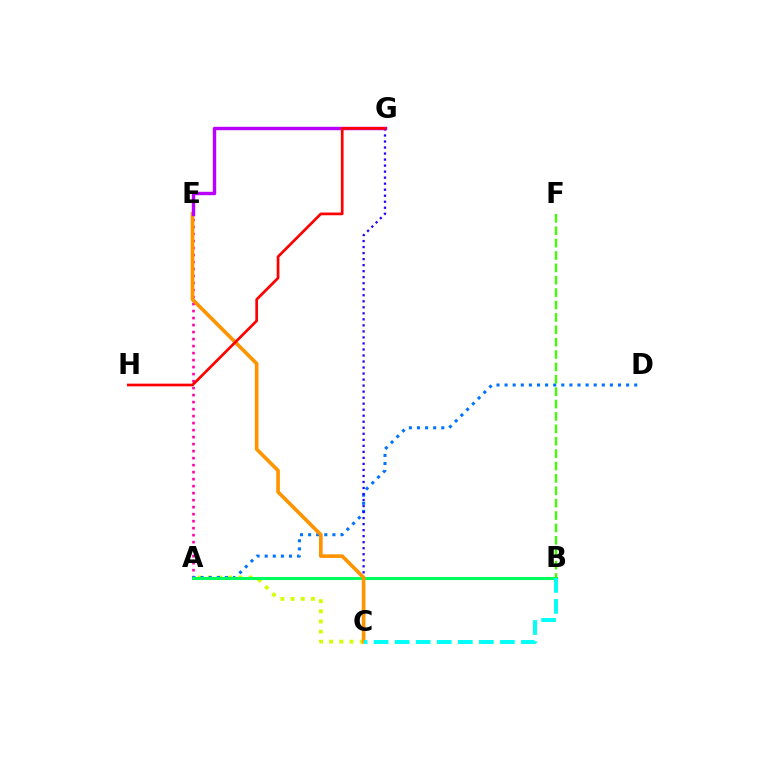{('A', 'E'): [{'color': '#ff00ac', 'line_style': 'dotted', 'thickness': 1.9}], ('A', 'C'): [{'color': '#d1ff00', 'line_style': 'dotted', 'thickness': 2.76}], ('A', 'D'): [{'color': '#0074ff', 'line_style': 'dotted', 'thickness': 2.2}], ('A', 'B'): [{'color': '#00ff5c', 'line_style': 'solid', 'thickness': 2.18}], ('C', 'G'): [{'color': '#2500ff', 'line_style': 'dotted', 'thickness': 1.64}], ('C', 'E'): [{'color': '#ff9400', 'line_style': 'solid', 'thickness': 2.63}], ('E', 'G'): [{'color': '#b900ff', 'line_style': 'solid', 'thickness': 2.46}], ('B', 'C'): [{'color': '#00fff6', 'line_style': 'dashed', 'thickness': 2.86}], ('B', 'F'): [{'color': '#3dff00', 'line_style': 'dashed', 'thickness': 1.68}], ('G', 'H'): [{'color': '#ff0000', 'line_style': 'solid', 'thickness': 1.94}]}